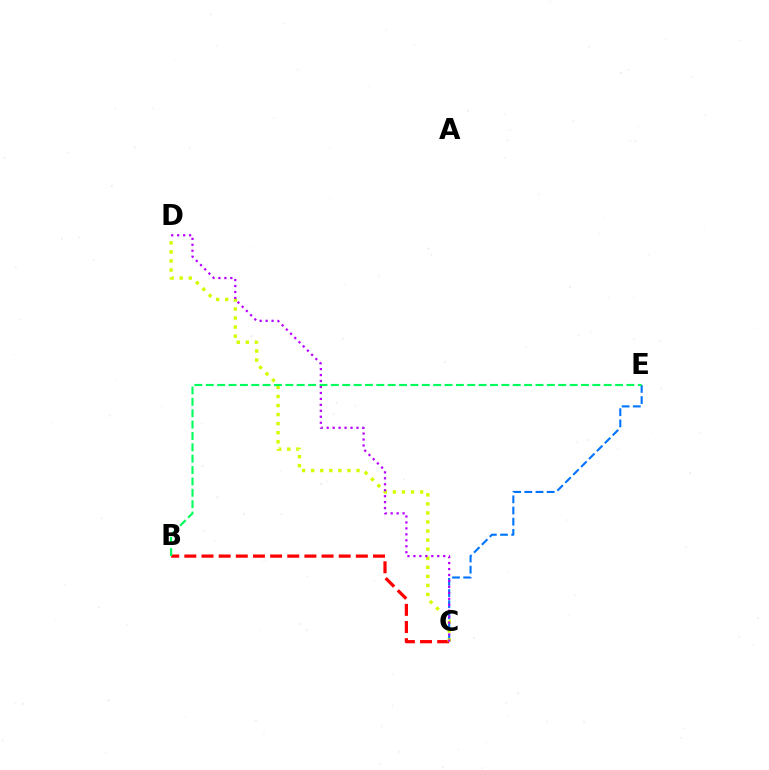{('C', 'E'): [{'color': '#0074ff', 'line_style': 'dashed', 'thickness': 1.52}], ('B', 'C'): [{'color': '#ff0000', 'line_style': 'dashed', 'thickness': 2.33}], ('C', 'D'): [{'color': '#d1ff00', 'line_style': 'dotted', 'thickness': 2.46}, {'color': '#b900ff', 'line_style': 'dotted', 'thickness': 1.62}], ('B', 'E'): [{'color': '#00ff5c', 'line_style': 'dashed', 'thickness': 1.54}]}